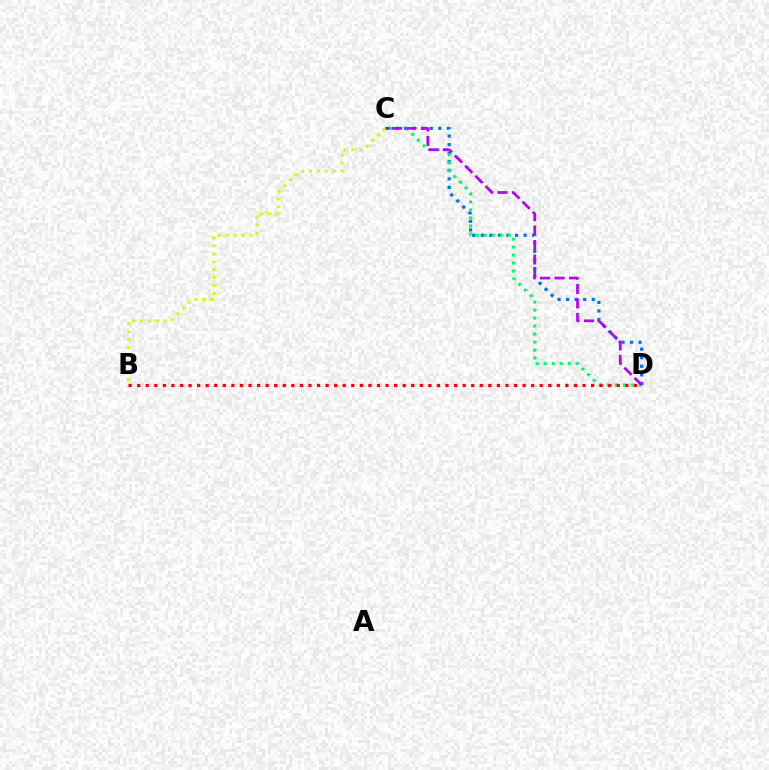{('C', 'D'): [{'color': '#0074ff', 'line_style': 'dotted', 'thickness': 2.33}, {'color': '#00ff5c', 'line_style': 'dotted', 'thickness': 2.17}, {'color': '#b900ff', 'line_style': 'dashed', 'thickness': 1.96}], ('B', 'C'): [{'color': '#d1ff00', 'line_style': 'dotted', 'thickness': 2.16}], ('B', 'D'): [{'color': '#ff0000', 'line_style': 'dotted', 'thickness': 2.33}]}